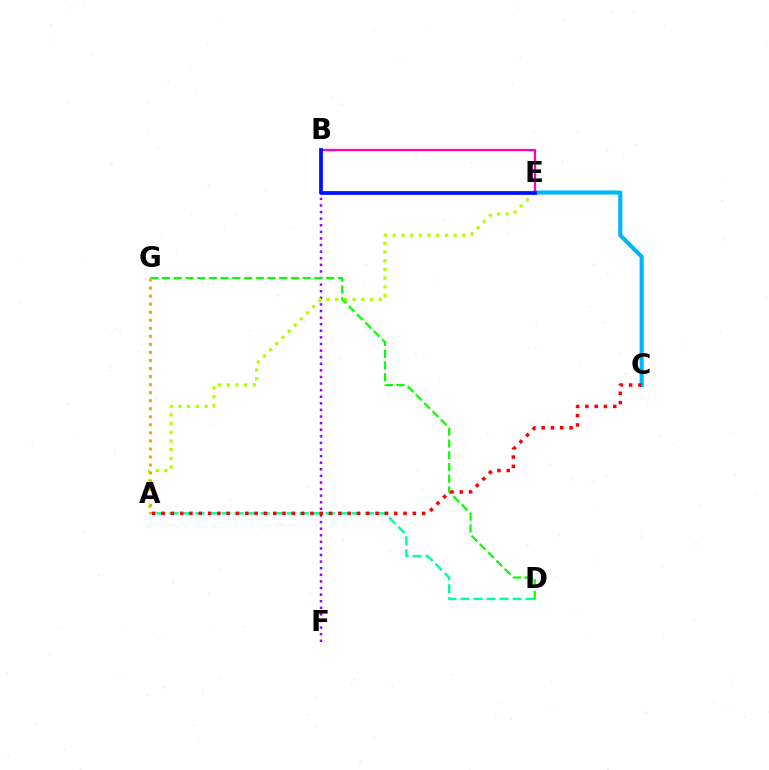{('C', 'E'): [{'color': '#00b5ff', 'line_style': 'solid', 'thickness': 2.94}], ('B', 'E'): [{'color': '#ff00bd', 'line_style': 'solid', 'thickness': 1.6}, {'color': '#0010ff', 'line_style': 'solid', 'thickness': 2.7}], ('B', 'F'): [{'color': '#9b00ff', 'line_style': 'dotted', 'thickness': 1.79}], ('A', 'E'): [{'color': '#b3ff00', 'line_style': 'dotted', 'thickness': 2.36}], ('A', 'D'): [{'color': '#00ff9d', 'line_style': 'dashed', 'thickness': 1.77}], ('D', 'G'): [{'color': '#08ff00', 'line_style': 'dashed', 'thickness': 1.59}], ('A', 'G'): [{'color': '#ffa500', 'line_style': 'dotted', 'thickness': 2.19}], ('A', 'C'): [{'color': '#ff0000', 'line_style': 'dotted', 'thickness': 2.53}]}